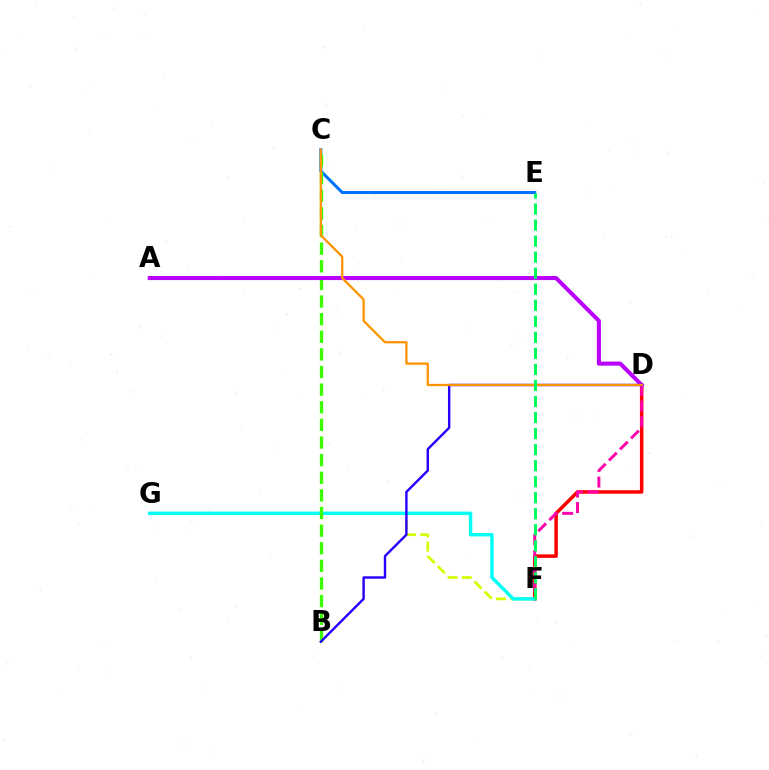{('C', 'E'): [{'color': '#0074ff', 'line_style': 'solid', 'thickness': 2.21}], ('F', 'G'): [{'color': '#d1ff00', 'line_style': 'dashed', 'thickness': 1.95}, {'color': '#00fff6', 'line_style': 'solid', 'thickness': 2.5}], ('D', 'F'): [{'color': '#ff0000', 'line_style': 'solid', 'thickness': 2.53}, {'color': '#ff00ac', 'line_style': 'dashed', 'thickness': 2.12}], ('B', 'C'): [{'color': '#3dff00', 'line_style': 'dashed', 'thickness': 2.39}], ('A', 'D'): [{'color': '#b900ff', 'line_style': 'solid', 'thickness': 2.92}], ('B', 'D'): [{'color': '#2500ff', 'line_style': 'solid', 'thickness': 1.73}], ('C', 'D'): [{'color': '#ff9400', 'line_style': 'solid', 'thickness': 1.65}], ('E', 'F'): [{'color': '#00ff5c', 'line_style': 'dashed', 'thickness': 2.18}]}